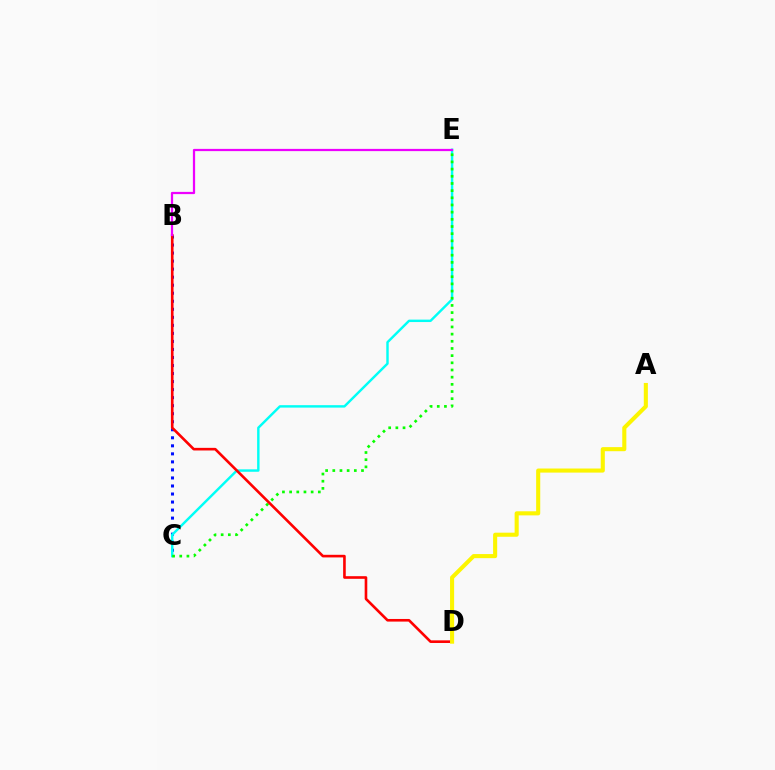{('B', 'C'): [{'color': '#0010ff', 'line_style': 'dotted', 'thickness': 2.18}], ('C', 'E'): [{'color': '#00fff6', 'line_style': 'solid', 'thickness': 1.75}, {'color': '#08ff00', 'line_style': 'dotted', 'thickness': 1.95}], ('B', 'D'): [{'color': '#ff0000', 'line_style': 'solid', 'thickness': 1.89}], ('B', 'E'): [{'color': '#ee00ff', 'line_style': 'solid', 'thickness': 1.61}], ('A', 'D'): [{'color': '#fcf500', 'line_style': 'solid', 'thickness': 2.94}]}